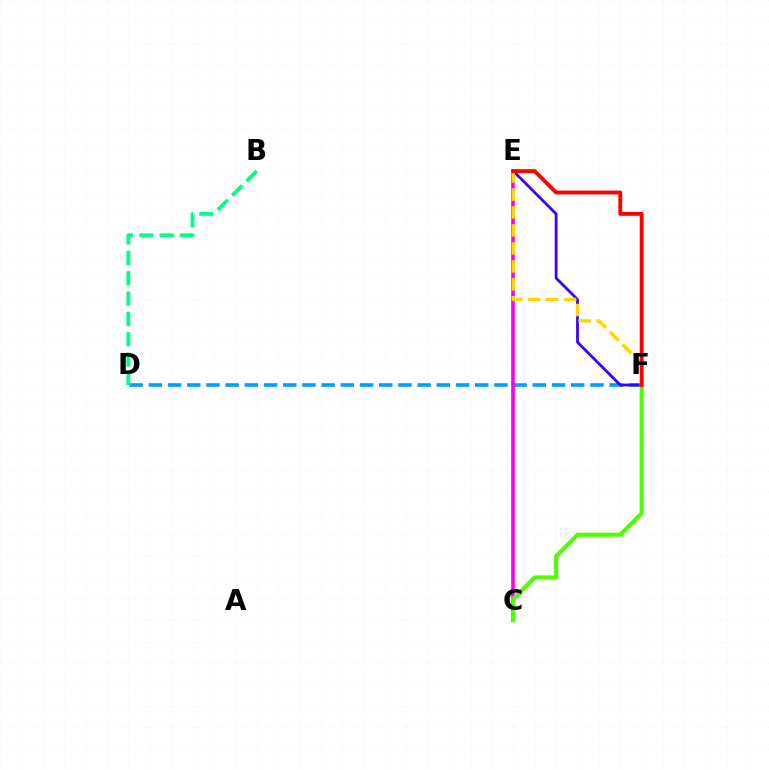{('D', 'F'): [{'color': '#009eff', 'line_style': 'dashed', 'thickness': 2.61}], ('C', 'E'): [{'color': '#ff00ed', 'line_style': 'solid', 'thickness': 2.63}], ('E', 'F'): [{'color': '#3700ff', 'line_style': 'solid', 'thickness': 2.0}, {'color': '#ffd500', 'line_style': 'dashed', 'thickness': 2.44}, {'color': '#ff0000', 'line_style': 'solid', 'thickness': 2.77}], ('C', 'F'): [{'color': '#4fff00', 'line_style': 'solid', 'thickness': 2.97}], ('B', 'D'): [{'color': '#00ff86', 'line_style': 'dashed', 'thickness': 2.76}]}